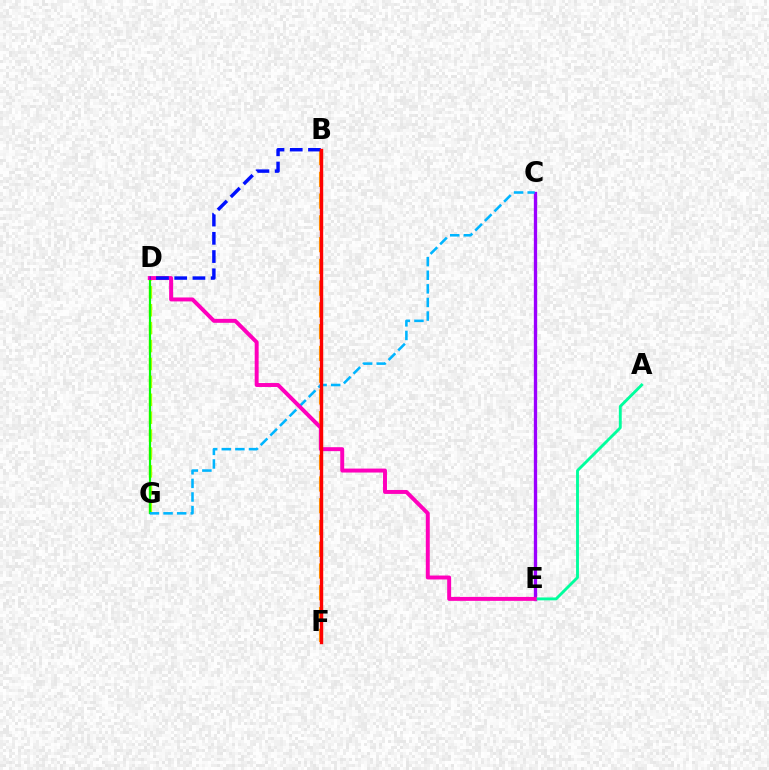{('D', 'G'): [{'color': '#b3ff00', 'line_style': 'dashed', 'thickness': 2.43}, {'color': '#08ff00', 'line_style': 'solid', 'thickness': 1.57}], ('B', 'F'): [{'color': '#ffa500', 'line_style': 'dashed', 'thickness': 2.96}, {'color': '#ff0000', 'line_style': 'solid', 'thickness': 2.43}], ('C', 'E'): [{'color': '#9b00ff', 'line_style': 'solid', 'thickness': 2.39}], ('A', 'E'): [{'color': '#00ff9d', 'line_style': 'solid', 'thickness': 2.07}], ('C', 'G'): [{'color': '#00b5ff', 'line_style': 'dashed', 'thickness': 1.85}], ('D', 'E'): [{'color': '#ff00bd', 'line_style': 'solid', 'thickness': 2.84}], ('B', 'D'): [{'color': '#0010ff', 'line_style': 'dashed', 'thickness': 2.48}]}